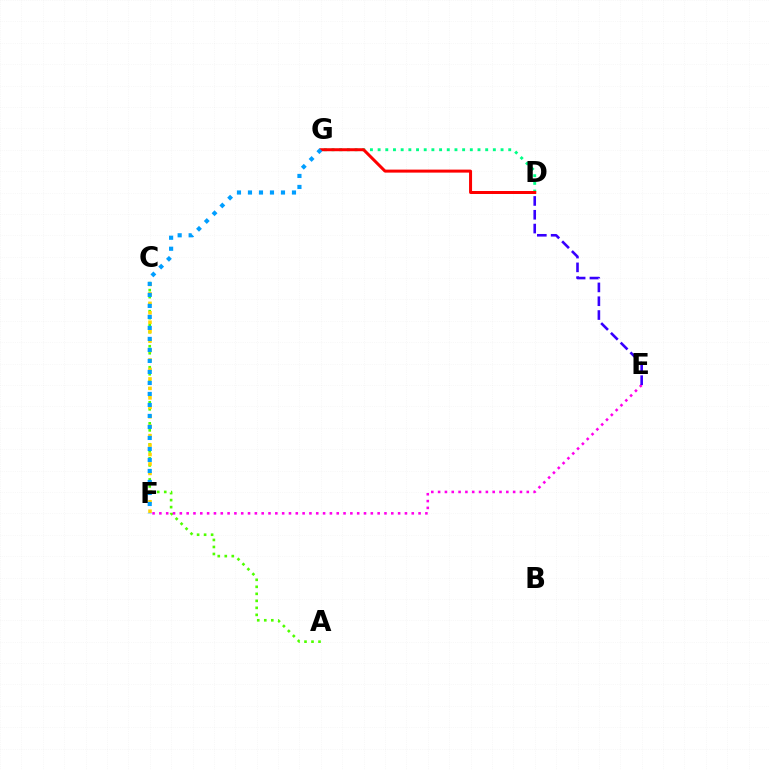{('A', 'C'): [{'color': '#4fff00', 'line_style': 'dotted', 'thickness': 1.9}], ('E', 'F'): [{'color': '#ff00ed', 'line_style': 'dotted', 'thickness': 1.85}], ('D', 'E'): [{'color': '#3700ff', 'line_style': 'dashed', 'thickness': 1.88}], ('C', 'F'): [{'color': '#ffd500', 'line_style': 'dotted', 'thickness': 2.57}], ('D', 'G'): [{'color': '#00ff86', 'line_style': 'dotted', 'thickness': 2.09}, {'color': '#ff0000', 'line_style': 'solid', 'thickness': 2.16}], ('F', 'G'): [{'color': '#009eff', 'line_style': 'dotted', 'thickness': 2.99}]}